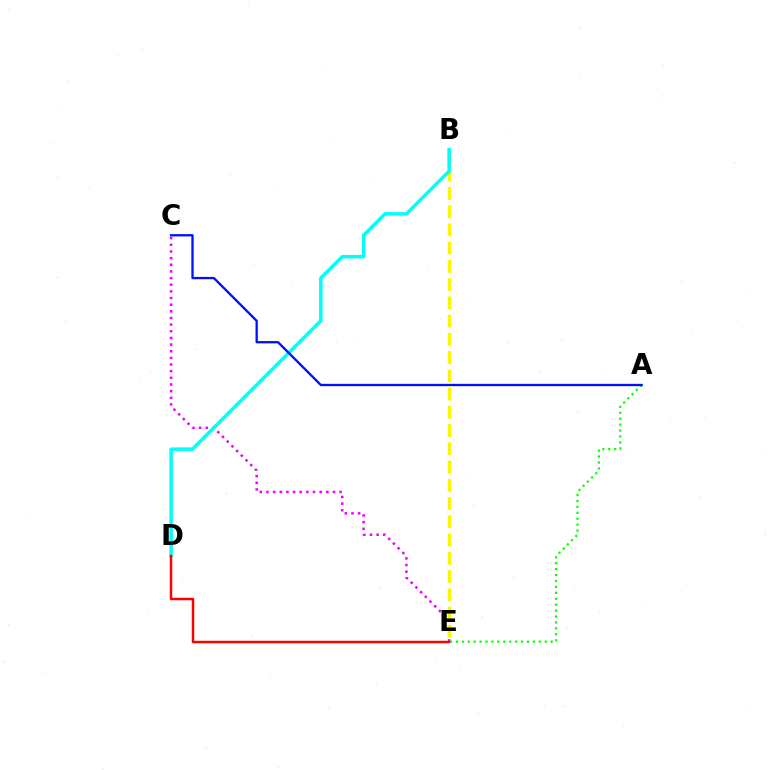{('C', 'E'): [{'color': '#ee00ff', 'line_style': 'dotted', 'thickness': 1.81}], ('B', 'E'): [{'color': '#fcf500', 'line_style': 'dashed', 'thickness': 2.48}], ('A', 'E'): [{'color': '#08ff00', 'line_style': 'dotted', 'thickness': 1.61}], ('B', 'D'): [{'color': '#00fff6', 'line_style': 'solid', 'thickness': 2.52}], ('A', 'C'): [{'color': '#0010ff', 'line_style': 'solid', 'thickness': 1.67}], ('D', 'E'): [{'color': '#ff0000', 'line_style': 'solid', 'thickness': 1.79}]}